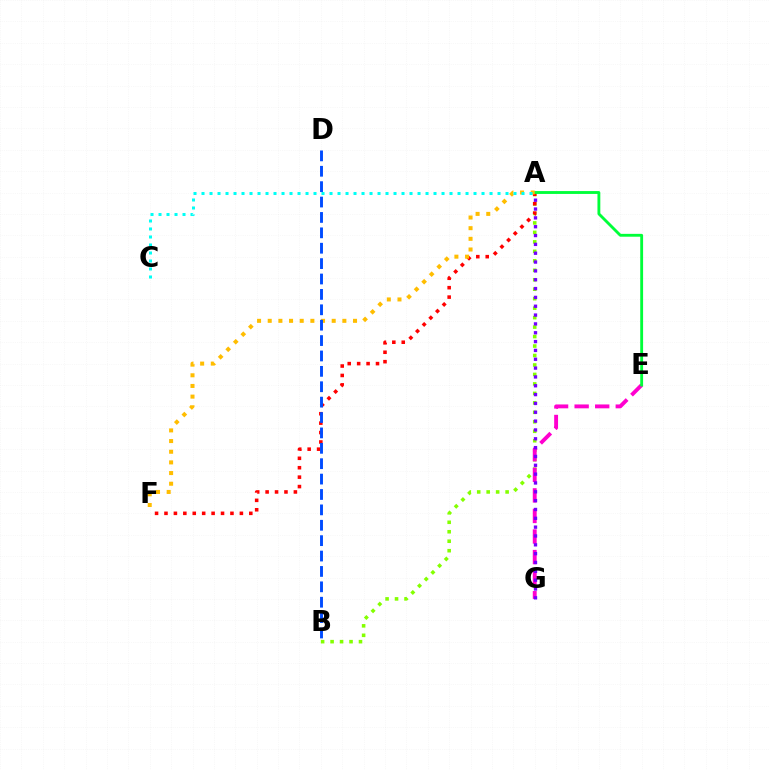{('A', 'B'): [{'color': '#84ff00', 'line_style': 'dotted', 'thickness': 2.57}], ('E', 'G'): [{'color': '#ff00cf', 'line_style': 'dashed', 'thickness': 2.79}], ('A', 'F'): [{'color': '#ff0000', 'line_style': 'dotted', 'thickness': 2.56}, {'color': '#ffbd00', 'line_style': 'dotted', 'thickness': 2.9}], ('A', 'E'): [{'color': '#00ff39', 'line_style': 'solid', 'thickness': 2.06}], ('A', 'G'): [{'color': '#7200ff', 'line_style': 'dotted', 'thickness': 2.4}], ('A', 'C'): [{'color': '#00fff6', 'line_style': 'dotted', 'thickness': 2.17}], ('B', 'D'): [{'color': '#004bff', 'line_style': 'dashed', 'thickness': 2.09}]}